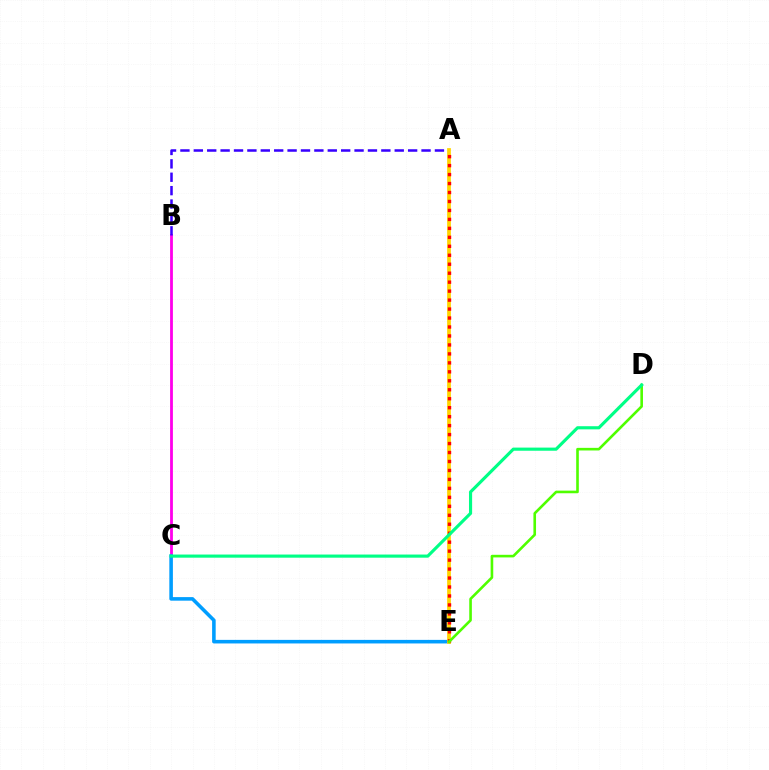{('B', 'C'): [{'color': '#ff00ed', 'line_style': 'solid', 'thickness': 2.02}], ('A', 'B'): [{'color': '#3700ff', 'line_style': 'dashed', 'thickness': 1.82}], ('C', 'E'): [{'color': '#009eff', 'line_style': 'solid', 'thickness': 2.57}], ('A', 'E'): [{'color': '#ffd500', 'line_style': 'solid', 'thickness': 2.7}, {'color': '#ff0000', 'line_style': 'dotted', 'thickness': 2.44}], ('D', 'E'): [{'color': '#4fff00', 'line_style': 'solid', 'thickness': 1.88}], ('C', 'D'): [{'color': '#00ff86', 'line_style': 'solid', 'thickness': 2.26}]}